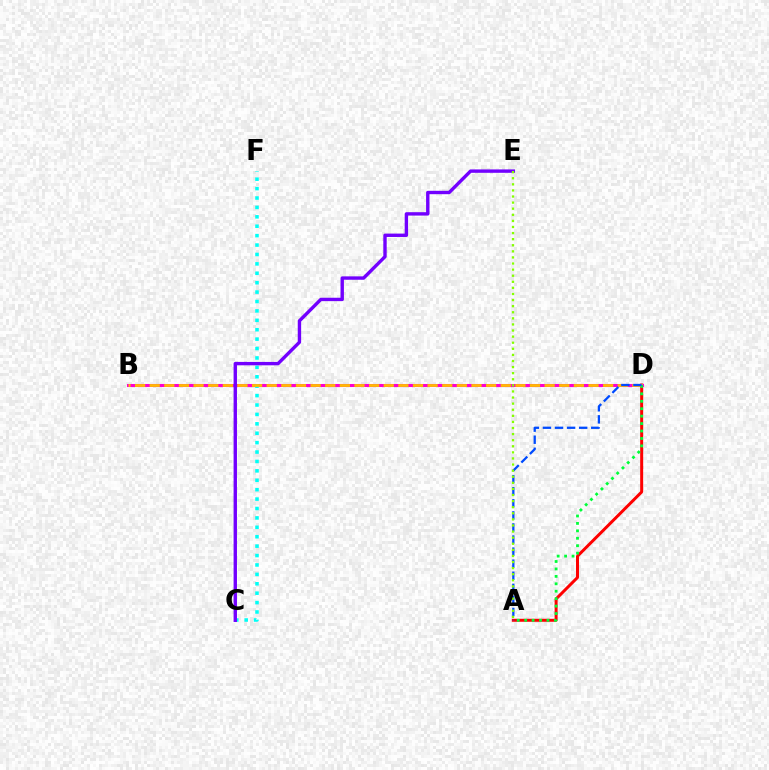{('A', 'D'): [{'color': '#ff0000', 'line_style': 'solid', 'thickness': 2.15}, {'color': '#00ff39', 'line_style': 'dotted', 'thickness': 2.02}, {'color': '#004bff', 'line_style': 'dashed', 'thickness': 1.64}], ('B', 'D'): [{'color': '#ff00cf', 'line_style': 'solid', 'thickness': 2.19}, {'color': '#ffbd00', 'line_style': 'dashed', 'thickness': 1.99}], ('C', 'F'): [{'color': '#00fff6', 'line_style': 'dotted', 'thickness': 2.56}], ('C', 'E'): [{'color': '#7200ff', 'line_style': 'solid', 'thickness': 2.44}], ('A', 'E'): [{'color': '#84ff00', 'line_style': 'dotted', 'thickness': 1.66}]}